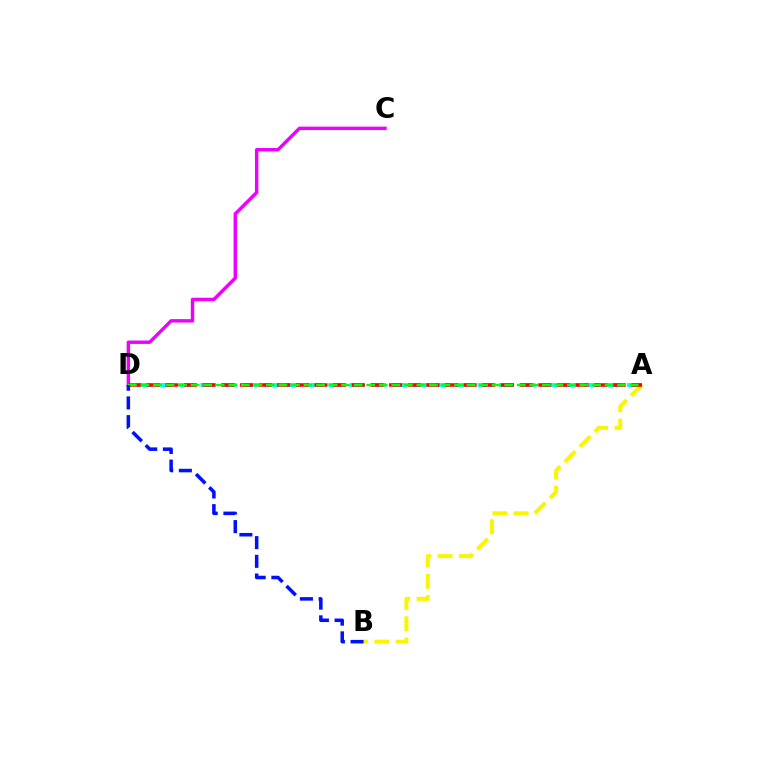{('A', 'D'): [{'color': '#00fff6', 'line_style': 'dashed', 'thickness': 2.9}, {'color': '#ff0000', 'line_style': 'dashed', 'thickness': 2.53}, {'color': '#08ff00', 'line_style': 'dashed', 'thickness': 1.7}], ('C', 'D'): [{'color': '#ee00ff', 'line_style': 'solid', 'thickness': 2.46}], ('A', 'B'): [{'color': '#fcf500', 'line_style': 'dashed', 'thickness': 2.89}], ('B', 'D'): [{'color': '#0010ff', 'line_style': 'dashed', 'thickness': 2.54}]}